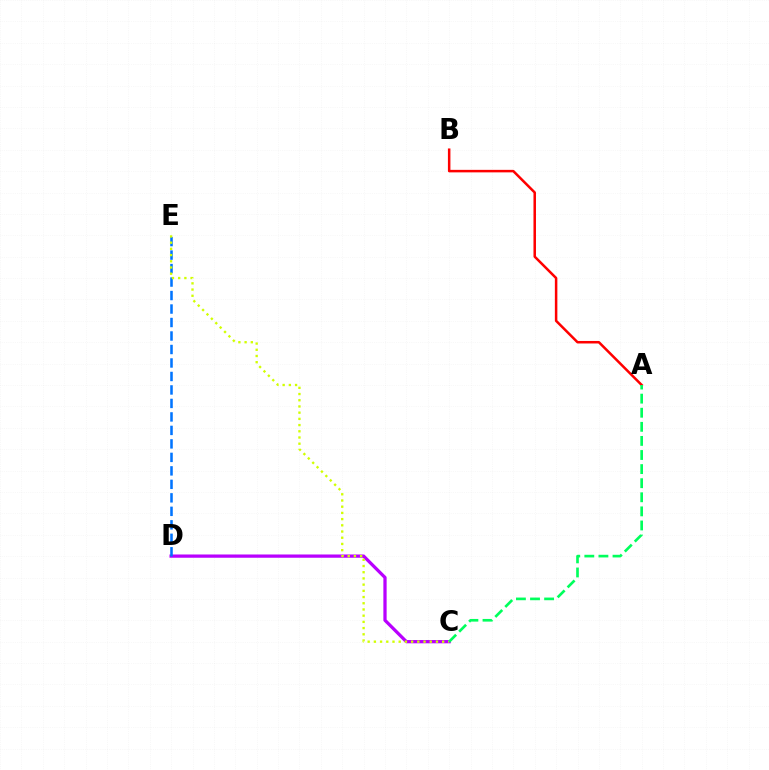{('C', 'D'): [{'color': '#b900ff', 'line_style': 'solid', 'thickness': 2.35}], ('A', 'B'): [{'color': '#ff0000', 'line_style': 'solid', 'thickness': 1.81}], ('D', 'E'): [{'color': '#0074ff', 'line_style': 'dashed', 'thickness': 1.83}], ('C', 'E'): [{'color': '#d1ff00', 'line_style': 'dotted', 'thickness': 1.69}], ('A', 'C'): [{'color': '#00ff5c', 'line_style': 'dashed', 'thickness': 1.91}]}